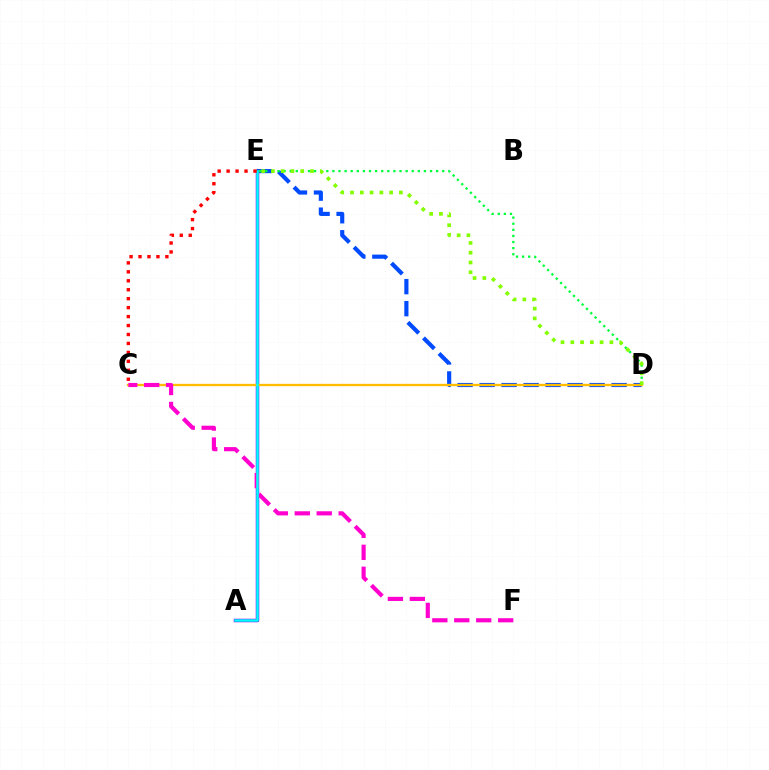{('A', 'E'): [{'color': '#7200ff', 'line_style': 'solid', 'thickness': 2.5}, {'color': '#00fff6', 'line_style': 'solid', 'thickness': 1.83}], ('D', 'E'): [{'color': '#004bff', 'line_style': 'dashed', 'thickness': 2.99}, {'color': '#00ff39', 'line_style': 'dotted', 'thickness': 1.66}, {'color': '#84ff00', 'line_style': 'dotted', 'thickness': 2.66}], ('C', 'D'): [{'color': '#ffbd00', 'line_style': 'solid', 'thickness': 1.67}], ('C', 'F'): [{'color': '#ff00cf', 'line_style': 'dashed', 'thickness': 2.98}], ('C', 'E'): [{'color': '#ff0000', 'line_style': 'dotted', 'thickness': 2.43}]}